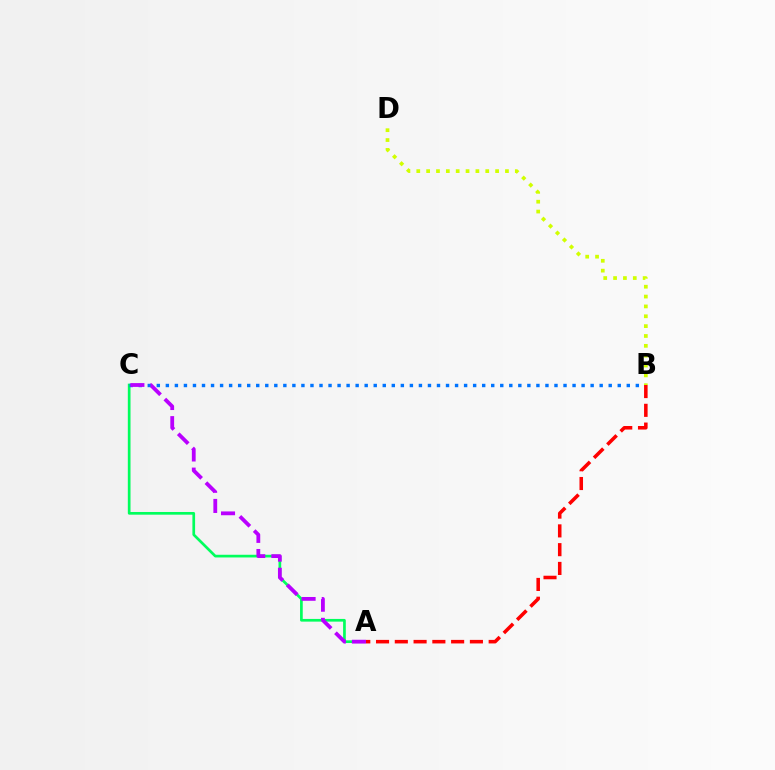{('A', 'C'): [{'color': '#00ff5c', 'line_style': 'solid', 'thickness': 1.94}, {'color': '#b900ff', 'line_style': 'dashed', 'thickness': 2.74}], ('B', 'C'): [{'color': '#0074ff', 'line_style': 'dotted', 'thickness': 2.46}], ('B', 'D'): [{'color': '#d1ff00', 'line_style': 'dotted', 'thickness': 2.68}], ('A', 'B'): [{'color': '#ff0000', 'line_style': 'dashed', 'thickness': 2.55}]}